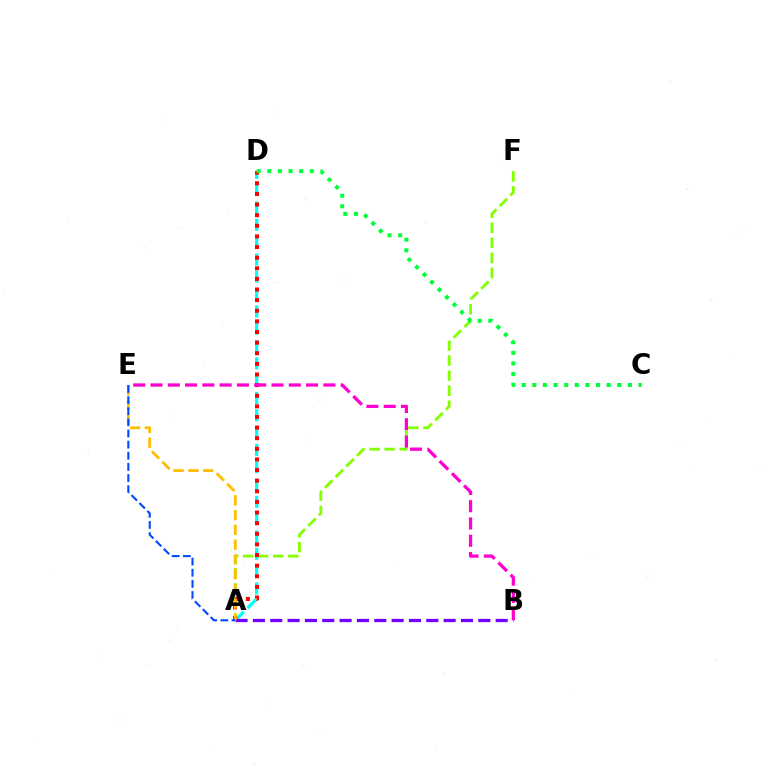{('A', 'F'): [{'color': '#84ff00', 'line_style': 'dashed', 'thickness': 2.05}], ('A', 'D'): [{'color': '#00fff6', 'line_style': 'dashed', 'thickness': 2.35}, {'color': '#ff0000', 'line_style': 'dotted', 'thickness': 2.89}], ('A', 'B'): [{'color': '#7200ff', 'line_style': 'dashed', 'thickness': 2.36}], ('A', 'E'): [{'color': '#ffbd00', 'line_style': 'dashed', 'thickness': 2.01}, {'color': '#004bff', 'line_style': 'dashed', 'thickness': 1.51}], ('B', 'E'): [{'color': '#ff00cf', 'line_style': 'dashed', 'thickness': 2.35}], ('C', 'D'): [{'color': '#00ff39', 'line_style': 'dotted', 'thickness': 2.89}]}